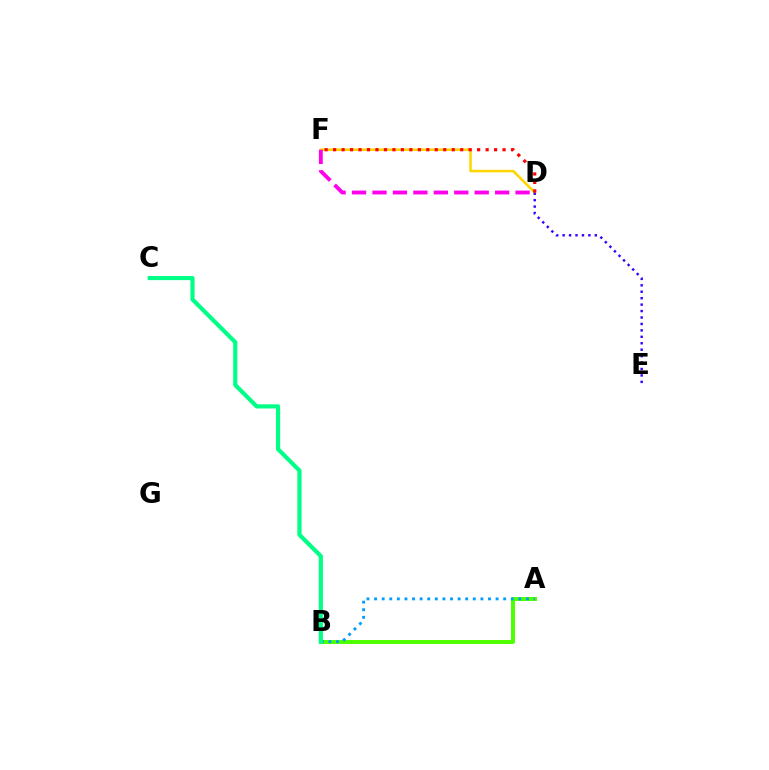{('A', 'B'): [{'color': '#4fff00', 'line_style': 'solid', 'thickness': 2.84}, {'color': '#009eff', 'line_style': 'dotted', 'thickness': 2.06}], ('D', 'F'): [{'color': '#ffd500', 'line_style': 'solid', 'thickness': 1.84}, {'color': '#ff0000', 'line_style': 'dotted', 'thickness': 2.3}, {'color': '#ff00ed', 'line_style': 'dashed', 'thickness': 2.78}], ('D', 'E'): [{'color': '#3700ff', 'line_style': 'dotted', 'thickness': 1.75}], ('B', 'C'): [{'color': '#00ff86', 'line_style': 'solid', 'thickness': 2.99}]}